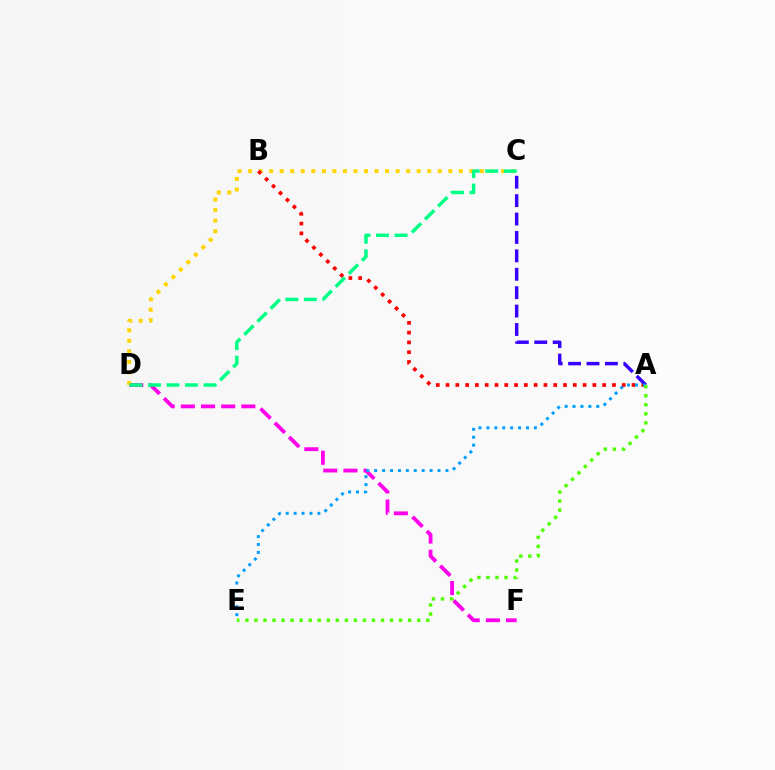{('D', 'F'): [{'color': '#ff00ed', 'line_style': 'dashed', 'thickness': 2.74}], ('C', 'D'): [{'color': '#ffd500', 'line_style': 'dotted', 'thickness': 2.86}, {'color': '#00ff86', 'line_style': 'dashed', 'thickness': 2.52}], ('A', 'B'): [{'color': '#ff0000', 'line_style': 'dotted', 'thickness': 2.66}], ('A', 'C'): [{'color': '#3700ff', 'line_style': 'dashed', 'thickness': 2.5}], ('A', 'E'): [{'color': '#009eff', 'line_style': 'dotted', 'thickness': 2.15}, {'color': '#4fff00', 'line_style': 'dotted', 'thickness': 2.46}]}